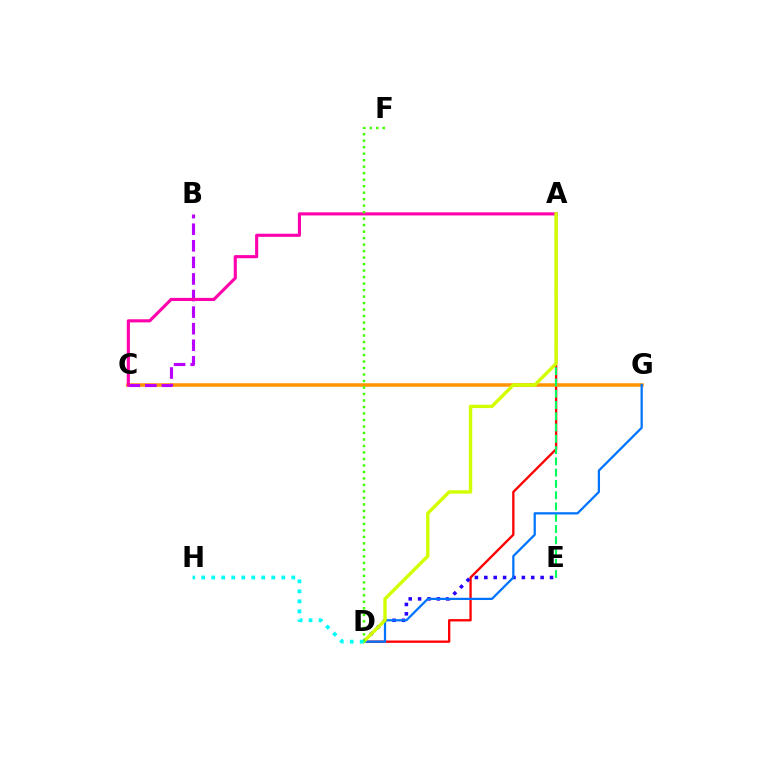{('A', 'D'): [{'color': '#ff0000', 'line_style': 'solid', 'thickness': 1.68}, {'color': '#d1ff00', 'line_style': 'solid', 'thickness': 2.43}], ('C', 'G'): [{'color': '#ff9400', 'line_style': 'solid', 'thickness': 2.54}], ('D', 'E'): [{'color': '#2500ff', 'line_style': 'dotted', 'thickness': 2.55}], ('A', 'E'): [{'color': '#00ff5c', 'line_style': 'dashed', 'thickness': 1.53}], ('D', 'G'): [{'color': '#0074ff', 'line_style': 'solid', 'thickness': 1.62}], ('B', 'C'): [{'color': '#b900ff', 'line_style': 'dashed', 'thickness': 2.25}], ('A', 'C'): [{'color': '#ff00ac', 'line_style': 'solid', 'thickness': 2.24}], ('D', 'F'): [{'color': '#3dff00', 'line_style': 'dotted', 'thickness': 1.76}], ('D', 'H'): [{'color': '#00fff6', 'line_style': 'dotted', 'thickness': 2.72}]}